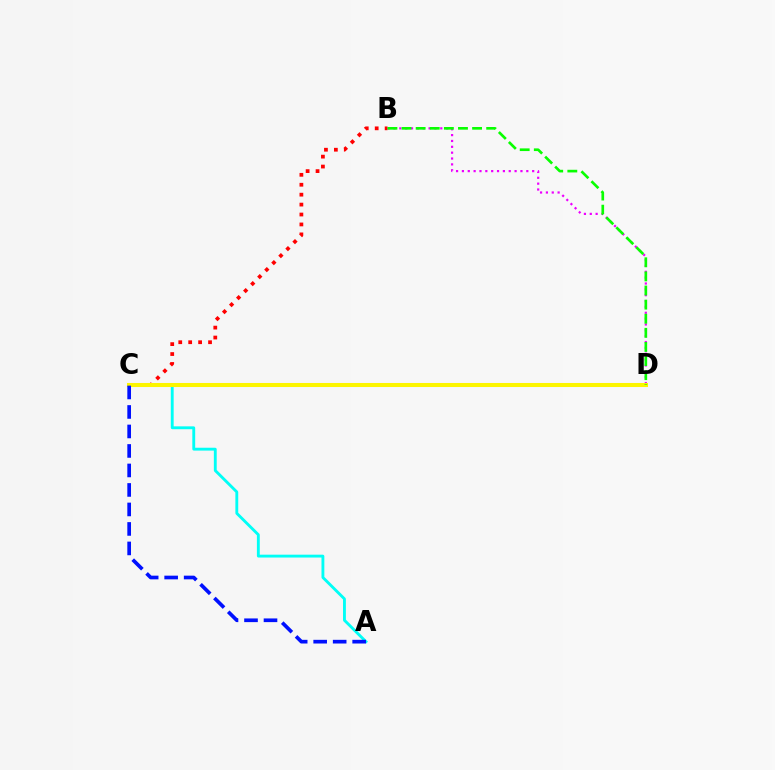{('B', 'D'): [{'color': '#ee00ff', 'line_style': 'dotted', 'thickness': 1.59}, {'color': '#08ff00', 'line_style': 'dashed', 'thickness': 1.92}], ('B', 'C'): [{'color': '#ff0000', 'line_style': 'dotted', 'thickness': 2.7}], ('A', 'C'): [{'color': '#00fff6', 'line_style': 'solid', 'thickness': 2.06}, {'color': '#0010ff', 'line_style': 'dashed', 'thickness': 2.65}], ('C', 'D'): [{'color': '#fcf500', 'line_style': 'solid', 'thickness': 2.91}]}